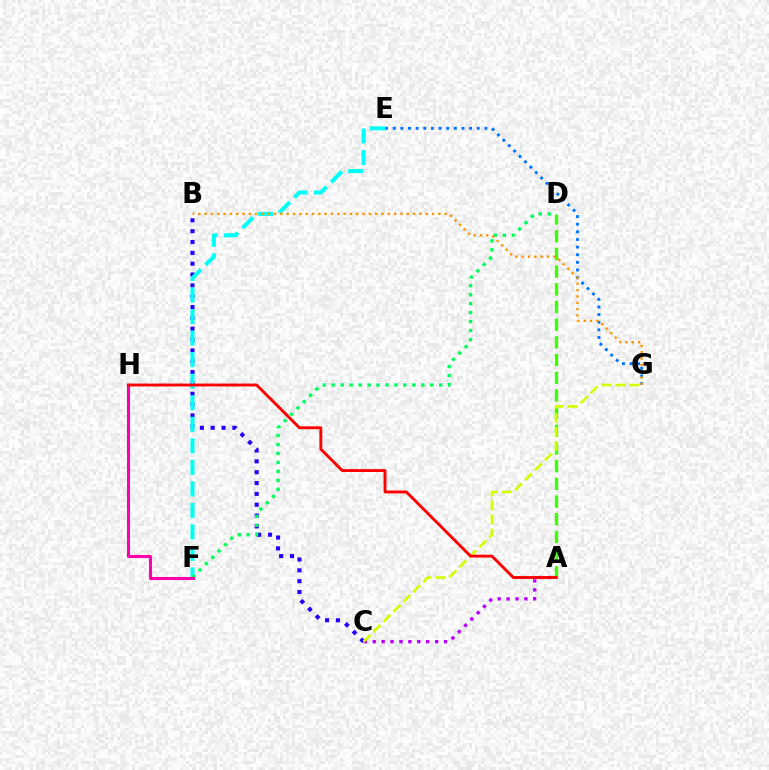{('E', 'G'): [{'color': '#0074ff', 'line_style': 'dotted', 'thickness': 2.07}], ('A', 'C'): [{'color': '#b900ff', 'line_style': 'dotted', 'thickness': 2.42}], ('B', 'C'): [{'color': '#2500ff', 'line_style': 'dotted', 'thickness': 2.95}], ('A', 'D'): [{'color': '#3dff00', 'line_style': 'dashed', 'thickness': 2.4}], ('C', 'G'): [{'color': '#d1ff00', 'line_style': 'dashed', 'thickness': 1.91}], ('E', 'F'): [{'color': '#00fff6', 'line_style': 'dashed', 'thickness': 2.93}], ('D', 'F'): [{'color': '#00ff5c', 'line_style': 'dotted', 'thickness': 2.43}], ('B', 'G'): [{'color': '#ff9400', 'line_style': 'dotted', 'thickness': 1.72}], ('F', 'H'): [{'color': '#ff00ac', 'line_style': 'solid', 'thickness': 2.2}], ('A', 'H'): [{'color': '#ff0000', 'line_style': 'solid', 'thickness': 2.08}]}